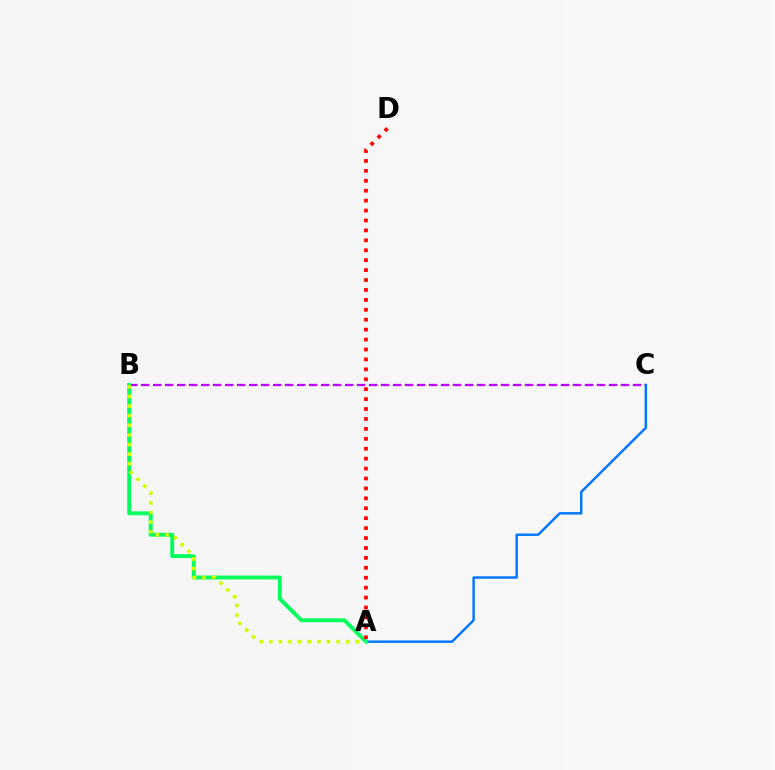{('A', 'C'): [{'color': '#0074ff', 'line_style': 'solid', 'thickness': 1.75}], ('B', 'C'): [{'color': '#b900ff', 'line_style': 'dashed', 'thickness': 1.63}], ('A', 'B'): [{'color': '#00ff5c', 'line_style': 'solid', 'thickness': 2.8}, {'color': '#d1ff00', 'line_style': 'dotted', 'thickness': 2.61}], ('A', 'D'): [{'color': '#ff0000', 'line_style': 'dotted', 'thickness': 2.7}]}